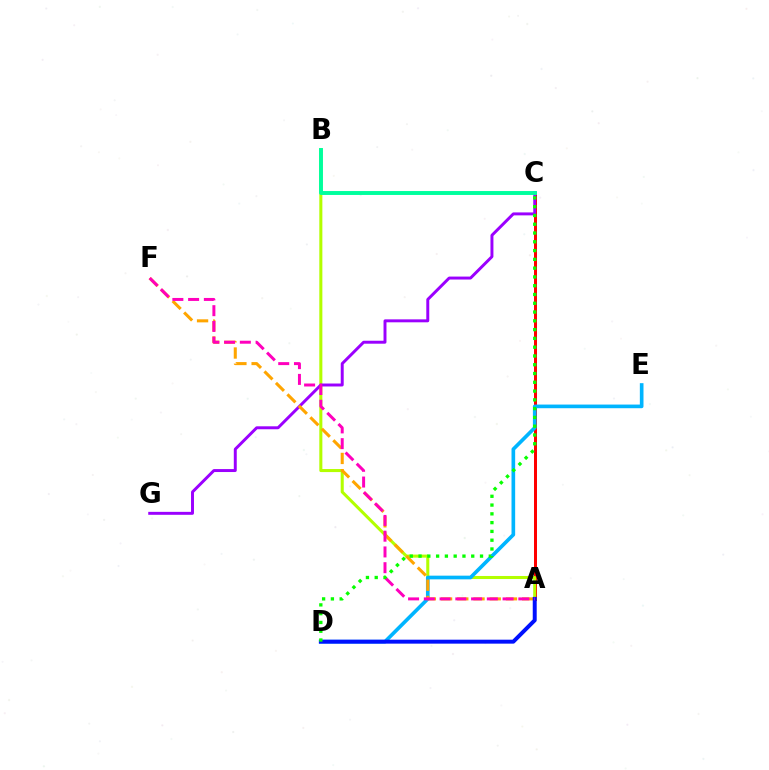{('A', 'C'): [{'color': '#ff0000', 'line_style': 'solid', 'thickness': 2.16}], ('A', 'B'): [{'color': '#b3ff00', 'line_style': 'solid', 'thickness': 2.2}], ('D', 'E'): [{'color': '#00b5ff', 'line_style': 'solid', 'thickness': 2.63}], ('C', 'G'): [{'color': '#9b00ff', 'line_style': 'solid', 'thickness': 2.13}], ('A', 'F'): [{'color': '#ffa500', 'line_style': 'dashed', 'thickness': 2.2}, {'color': '#ff00bd', 'line_style': 'dashed', 'thickness': 2.14}], ('A', 'D'): [{'color': '#0010ff', 'line_style': 'solid', 'thickness': 2.85}], ('B', 'C'): [{'color': '#00ff9d', 'line_style': 'solid', 'thickness': 2.82}], ('C', 'D'): [{'color': '#08ff00', 'line_style': 'dotted', 'thickness': 2.39}]}